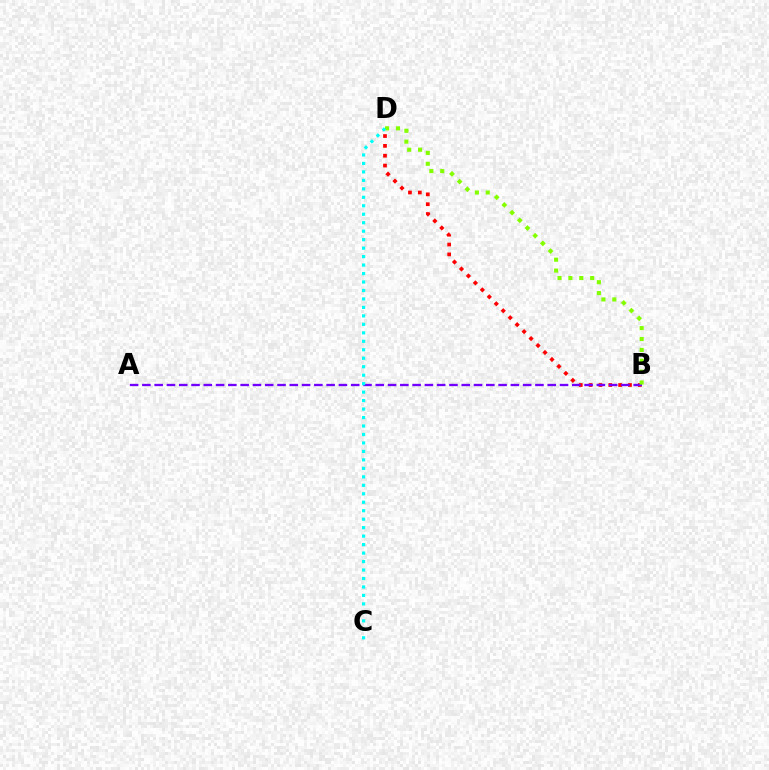{('B', 'D'): [{'color': '#ff0000', 'line_style': 'dotted', 'thickness': 2.67}, {'color': '#84ff00', 'line_style': 'dotted', 'thickness': 2.96}], ('A', 'B'): [{'color': '#7200ff', 'line_style': 'dashed', 'thickness': 1.67}], ('C', 'D'): [{'color': '#00fff6', 'line_style': 'dotted', 'thickness': 2.3}]}